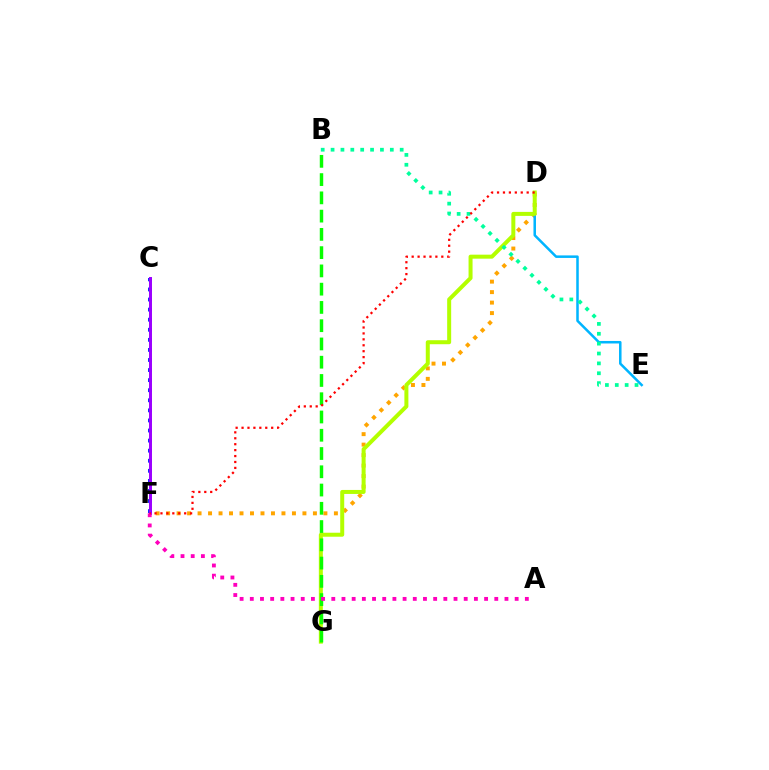{('C', 'F'): [{'color': '#0010ff', 'line_style': 'dotted', 'thickness': 2.74}, {'color': '#9b00ff', 'line_style': 'solid', 'thickness': 2.14}], ('D', 'F'): [{'color': '#ffa500', 'line_style': 'dotted', 'thickness': 2.85}, {'color': '#ff0000', 'line_style': 'dotted', 'thickness': 1.61}], ('D', 'E'): [{'color': '#00b5ff', 'line_style': 'solid', 'thickness': 1.81}], ('D', 'G'): [{'color': '#b3ff00', 'line_style': 'solid', 'thickness': 2.88}], ('B', 'E'): [{'color': '#00ff9d', 'line_style': 'dotted', 'thickness': 2.68}], ('B', 'G'): [{'color': '#08ff00', 'line_style': 'dashed', 'thickness': 2.48}], ('A', 'F'): [{'color': '#ff00bd', 'line_style': 'dotted', 'thickness': 2.77}]}